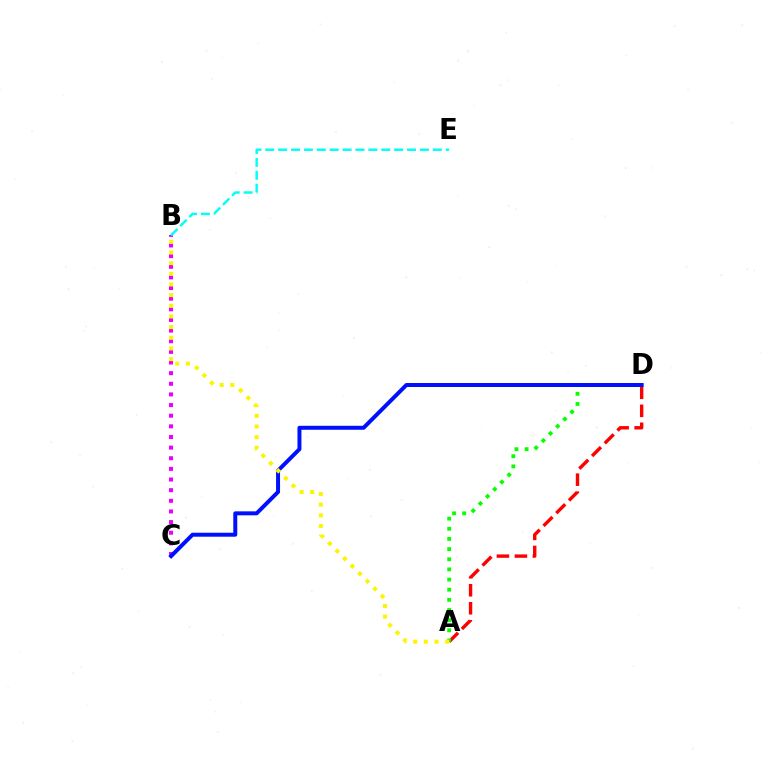{('B', 'C'): [{'color': '#ee00ff', 'line_style': 'dotted', 'thickness': 2.89}], ('A', 'D'): [{'color': '#ff0000', 'line_style': 'dashed', 'thickness': 2.44}, {'color': '#08ff00', 'line_style': 'dotted', 'thickness': 2.76}], ('B', 'E'): [{'color': '#00fff6', 'line_style': 'dashed', 'thickness': 1.75}], ('C', 'D'): [{'color': '#0010ff', 'line_style': 'solid', 'thickness': 2.86}], ('A', 'B'): [{'color': '#fcf500', 'line_style': 'dotted', 'thickness': 2.9}]}